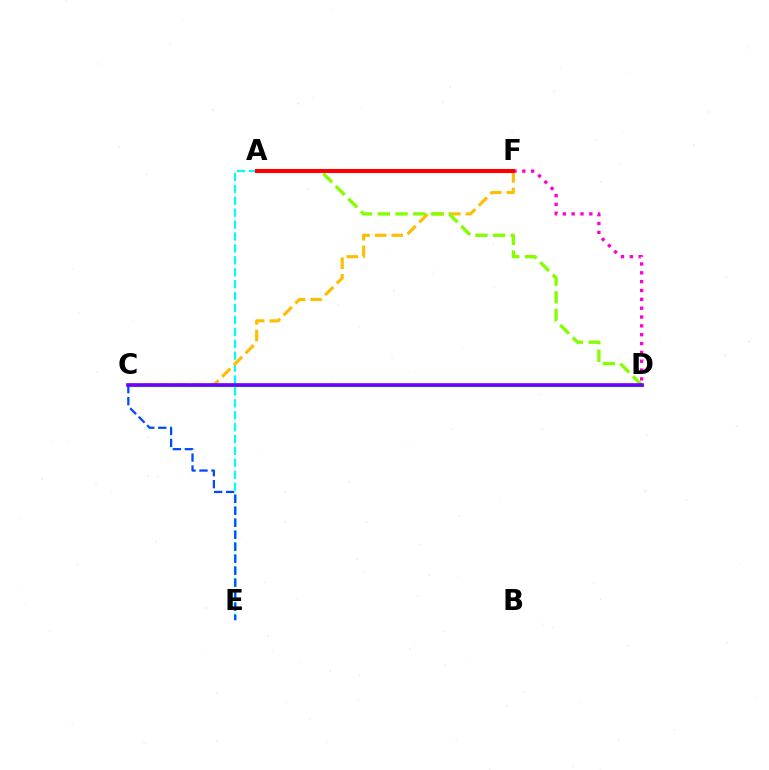{('C', 'D'): [{'color': '#00ff39', 'line_style': 'solid', 'thickness': 2.35}, {'color': '#7200ff', 'line_style': 'solid', 'thickness': 2.62}], ('A', 'E'): [{'color': '#00fff6', 'line_style': 'dashed', 'thickness': 1.62}], ('C', 'F'): [{'color': '#ffbd00', 'line_style': 'dashed', 'thickness': 2.25}], ('C', 'E'): [{'color': '#004bff', 'line_style': 'dashed', 'thickness': 1.63}], ('A', 'D'): [{'color': '#84ff00', 'line_style': 'dashed', 'thickness': 2.41}], ('D', 'F'): [{'color': '#ff00cf', 'line_style': 'dotted', 'thickness': 2.4}], ('A', 'F'): [{'color': '#ff0000', 'line_style': 'solid', 'thickness': 2.92}]}